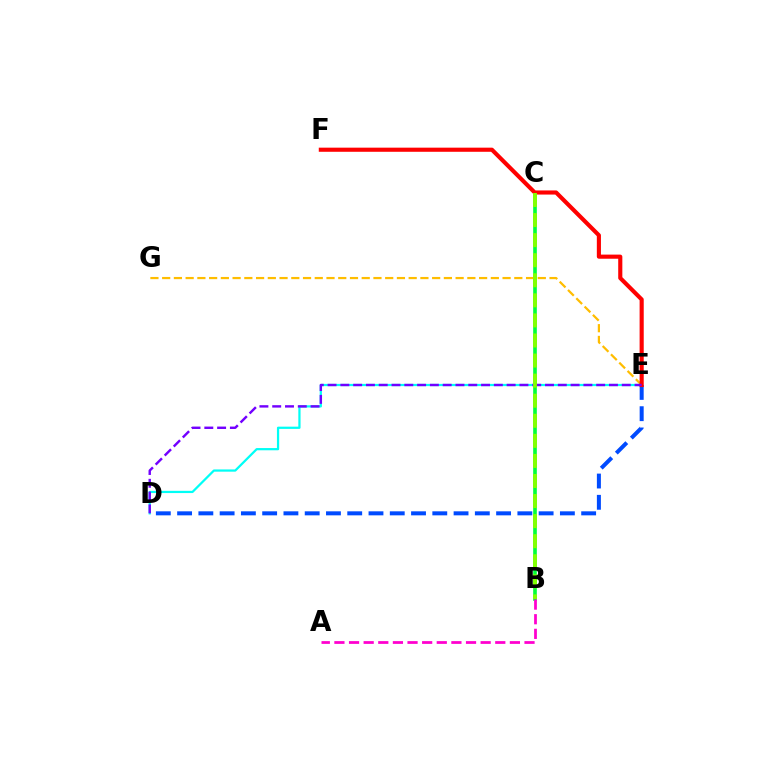{('D', 'E'): [{'color': '#00fff6', 'line_style': 'solid', 'thickness': 1.61}, {'color': '#004bff', 'line_style': 'dashed', 'thickness': 2.89}, {'color': '#7200ff', 'line_style': 'dashed', 'thickness': 1.74}], ('B', 'C'): [{'color': '#00ff39', 'line_style': 'solid', 'thickness': 2.61}, {'color': '#84ff00', 'line_style': 'dashed', 'thickness': 2.73}], ('E', 'G'): [{'color': '#ffbd00', 'line_style': 'dashed', 'thickness': 1.59}], ('A', 'B'): [{'color': '#ff00cf', 'line_style': 'dashed', 'thickness': 1.99}], ('E', 'F'): [{'color': '#ff0000', 'line_style': 'solid', 'thickness': 2.97}]}